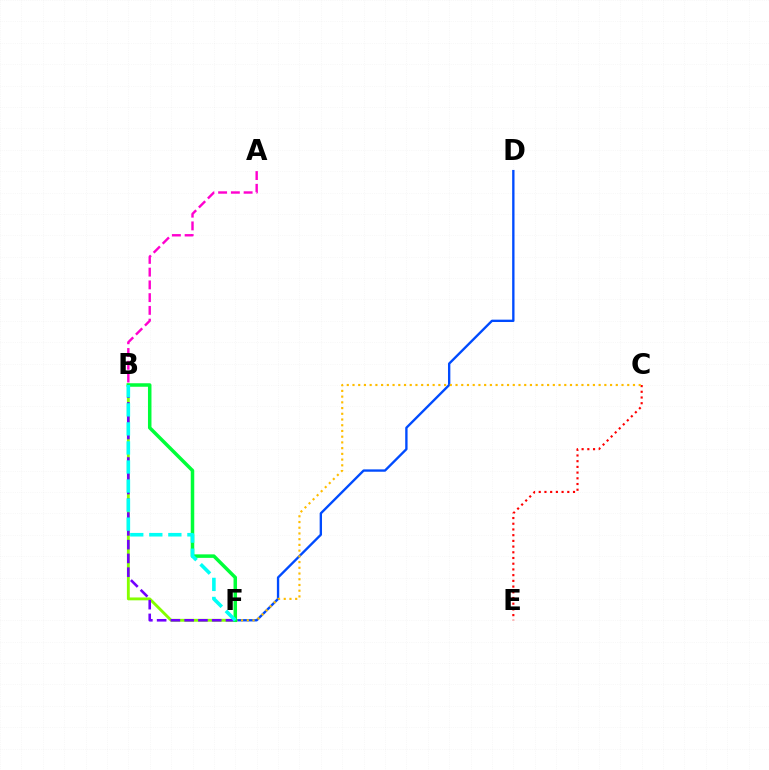{('B', 'F'): [{'color': '#84ff00', 'line_style': 'solid', 'thickness': 2.06}, {'color': '#7200ff', 'line_style': 'dashed', 'thickness': 1.87}, {'color': '#00ff39', 'line_style': 'solid', 'thickness': 2.52}, {'color': '#00fff6', 'line_style': 'dashed', 'thickness': 2.59}], ('C', 'E'): [{'color': '#ff0000', 'line_style': 'dotted', 'thickness': 1.55}], ('D', 'F'): [{'color': '#004bff', 'line_style': 'solid', 'thickness': 1.69}], ('A', 'B'): [{'color': '#ff00cf', 'line_style': 'dashed', 'thickness': 1.73}], ('C', 'F'): [{'color': '#ffbd00', 'line_style': 'dotted', 'thickness': 1.56}]}